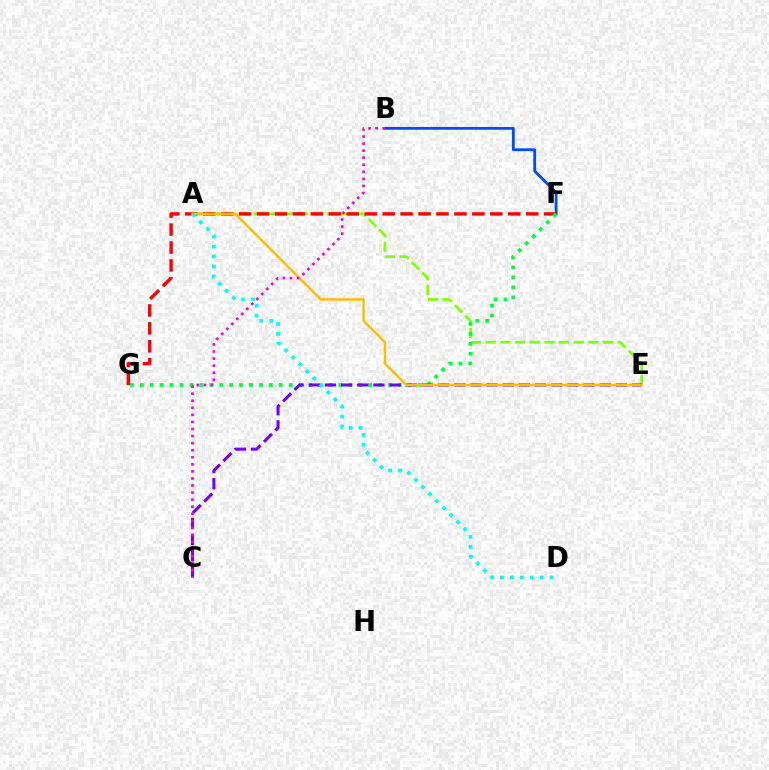{('B', 'F'): [{'color': '#004bff', 'line_style': 'solid', 'thickness': 2.02}], ('A', 'E'): [{'color': '#84ff00', 'line_style': 'dashed', 'thickness': 1.99}, {'color': '#ffbd00', 'line_style': 'solid', 'thickness': 1.78}], ('F', 'G'): [{'color': '#ff0000', 'line_style': 'dashed', 'thickness': 2.44}, {'color': '#00ff39', 'line_style': 'dotted', 'thickness': 2.7}], ('C', 'E'): [{'color': '#7200ff', 'line_style': 'dashed', 'thickness': 2.2}], ('A', 'D'): [{'color': '#00fff6', 'line_style': 'dotted', 'thickness': 2.7}], ('B', 'C'): [{'color': '#ff00cf', 'line_style': 'dotted', 'thickness': 1.92}]}